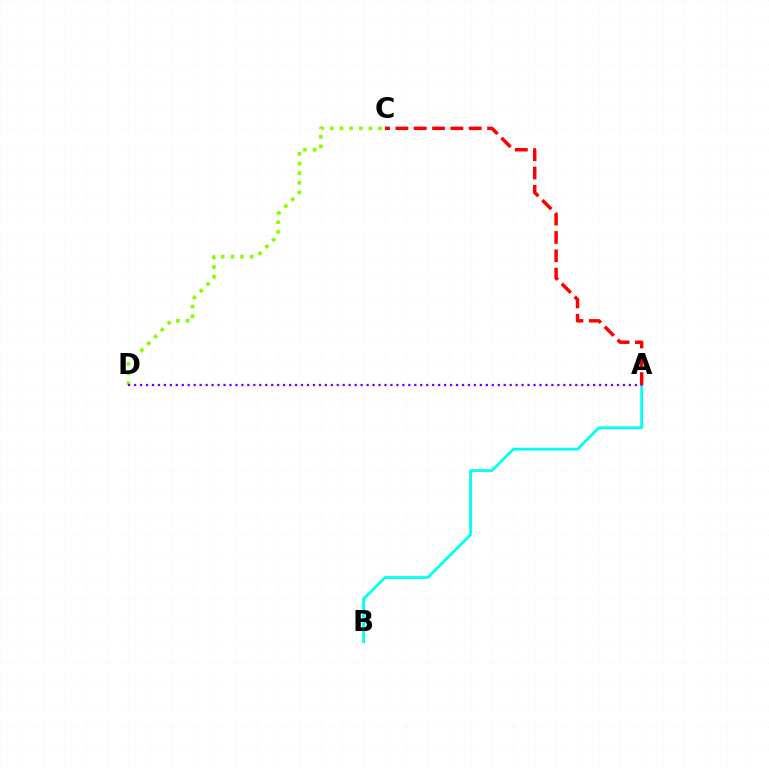{('C', 'D'): [{'color': '#84ff00', 'line_style': 'dotted', 'thickness': 2.62}], ('A', 'B'): [{'color': '#00fff6', 'line_style': 'solid', 'thickness': 2.02}], ('A', 'D'): [{'color': '#7200ff', 'line_style': 'dotted', 'thickness': 1.62}], ('A', 'C'): [{'color': '#ff0000', 'line_style': 'dashed', 'thickness': 2.49}]}